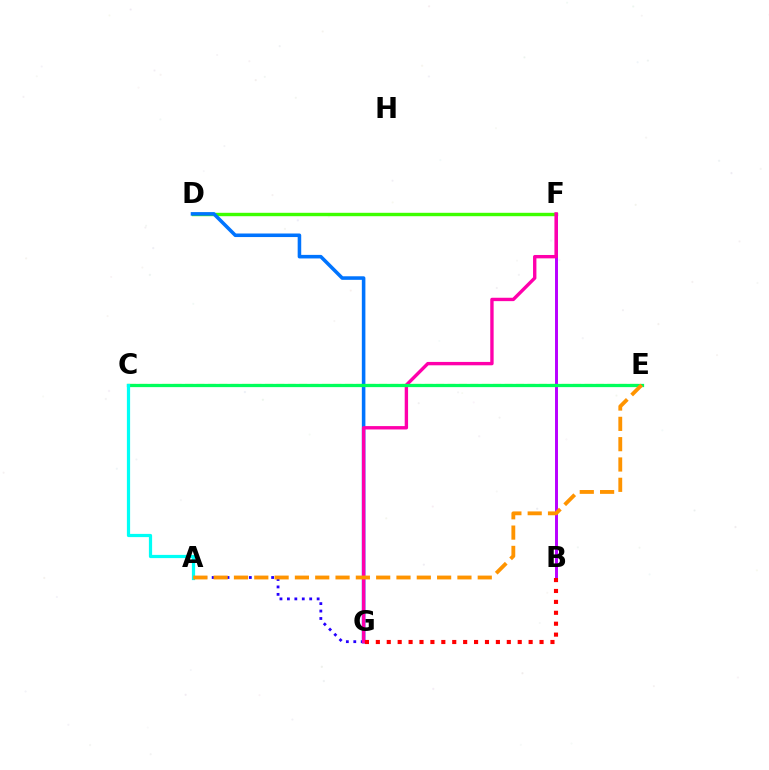{('D', 'F'): [{'color': '#3dff00', 'line_style': 'solid', 'thickness': 2.45}], ('C', 'E'): [{'color': '#d1ff00', 'line_style': 'dashed', 'thickness': 1.55}, {'color': '#00ff5c', 'line_style': 'solid', 'thickness': 2.34}], ('B', 'F'): [{'color': '#b900ff', 'line_style': 'solid', 'thickness': 2.12}], ('A', 'G'): [{'color': '#2500ff', 'line_style': 'dotted', 'thickness': 2.02}], ('D', 'G'): [{'color': '#0074ff', 'line_style': 'solid', 'thickness': 2.56}], ('F', 'G'): [{'color': '#ff00ac', 'line_style': 'solid', 'thickness': 2.43}], ('B', 'G'): [{'color': '#ff0000', 'line_style': 'dotted', 'thickness': 2.97}], ('A', 'C'): [{'color': '#00fff6', 'line_style': 'solid', 'thickness': 2.32}], ('A', 'E'): [{'color': '#ff9400', 'line_style': 'dashed', 'thickness': 2.76}]}